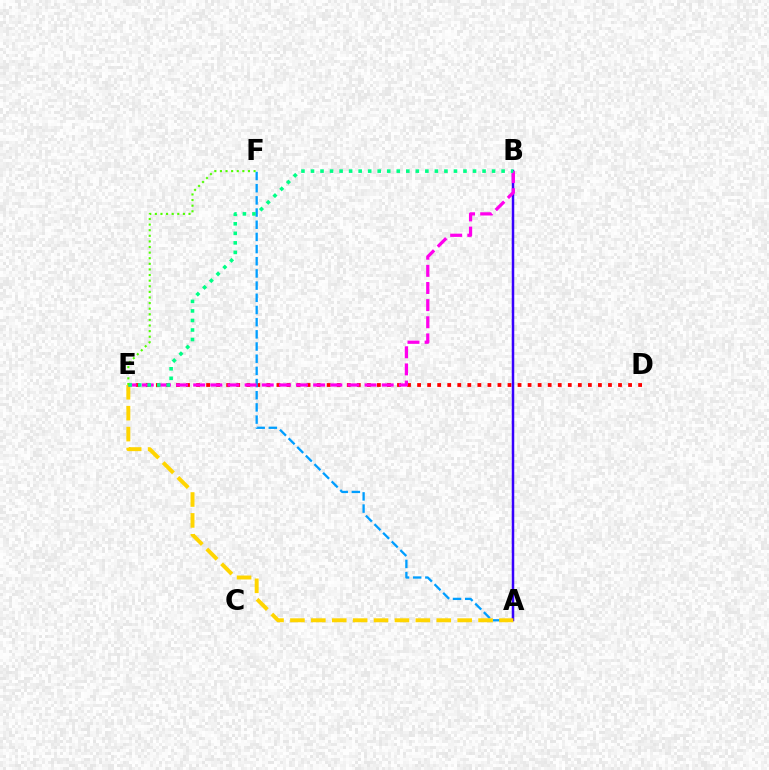{('D', 'E'): [{'color': '#ff0000', 'line_style': 'dotted', 'thickness': 2.73}], ('A', 'F'): [{'color': '#009eff', 'line_style': 'dashed', 'thickness': 1.65}], ('A', 'B'): [{'color': '#3700ff', 'line_style': 'solid', 'thickness': 1.8}], ('A', 'E'): [{'color': '#ffd500', 'line_style': 'dashed', 'thickness': 2.84}], ('B', 'E'): [{'color': '#ff00ed', 'line_style': 'dashed', 'thickness': 2.33}, {'color': '#00ff86', 'line_style': 'dotted', 'thickness': 2.59}], ('E', 'F'): [{'color': '#4fff00', 'line_style': 'dotted', 'thickness': 1.52}]}